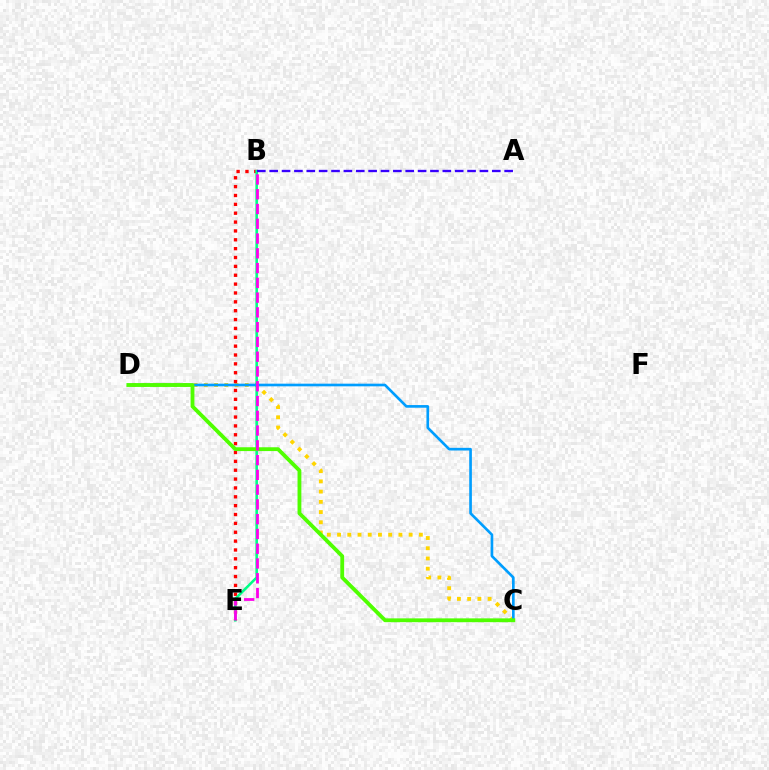{('C', 'D'): [{'color': '#ffd500', 'line_style': 'dotted', 'thickness': 2.78}, {'color': '#009eff', 'line_style': 'solid', 'thickness': 1.91}, {'color': '#4fff00', 'line_style': 'solid', 'thickness': 2.75}], ('B', 'E'): [{'color': '#ff0000', 'line_style': 'dotted', 'thickness': 2.41}, {'color': '#00ff86', 'line_style': 'solid', 'thickness': 1.85}, {'color': '#ff00ed', 'line_style': 'dashed', 'thickness': 2.01}], ('A', 'B'): [{'color': '#3700ff', 'line_style': 'dashed', 'thickness': 1.68}]}